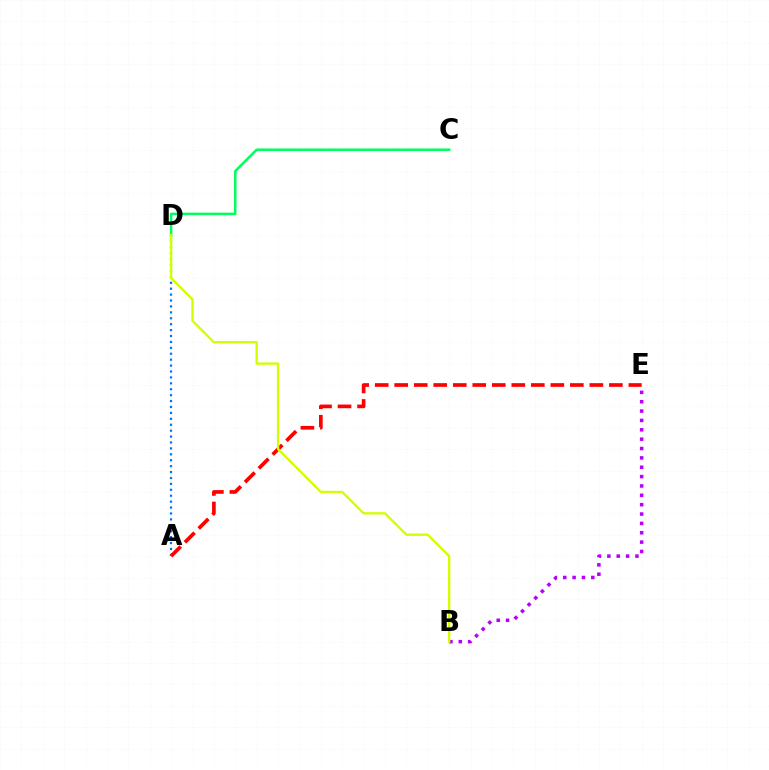{('A', 'D'): [{'color': '#0074ff', 'line_style': 'dotted', 'thickness': 1.61}], ('B', 'E'): [{'color': '#b900ff', 'line_style': 'dotted', 'thickness': 2.54}], ('C', 'D'): [{'color': '#00ff5c', 'line_style': 'solid', 'thickness': 1.81}], ('A', 'E'): [{'color': '#ff0000', 'line_style': 'dashed', 'thickness': 2.65}], ('B', 'D'): [{'color': '#d1ff00', 'line_style': 'solid', 'thickness': 1.67}]}